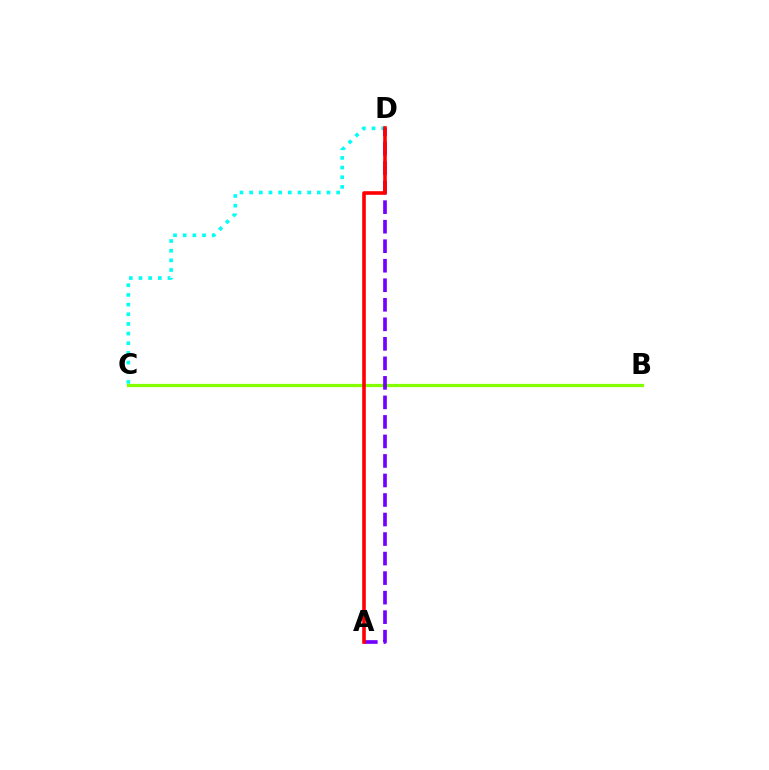{('C', 'D'): [{'color': '#00fff6', 'line_style': 'dotted', 'thickness': 2.63}], ('B', 'C'): [{'color': '#84ff00', 'line_style': 'solid', 'thickness': 2.33}], ('A', 'D'): [{'color': '#7200ff', 'line_style': 'dashed', 'thickness': 2.65}, {'color': '#ff0000', 'line_style': 'solid', 'thickness': 2.59}]}